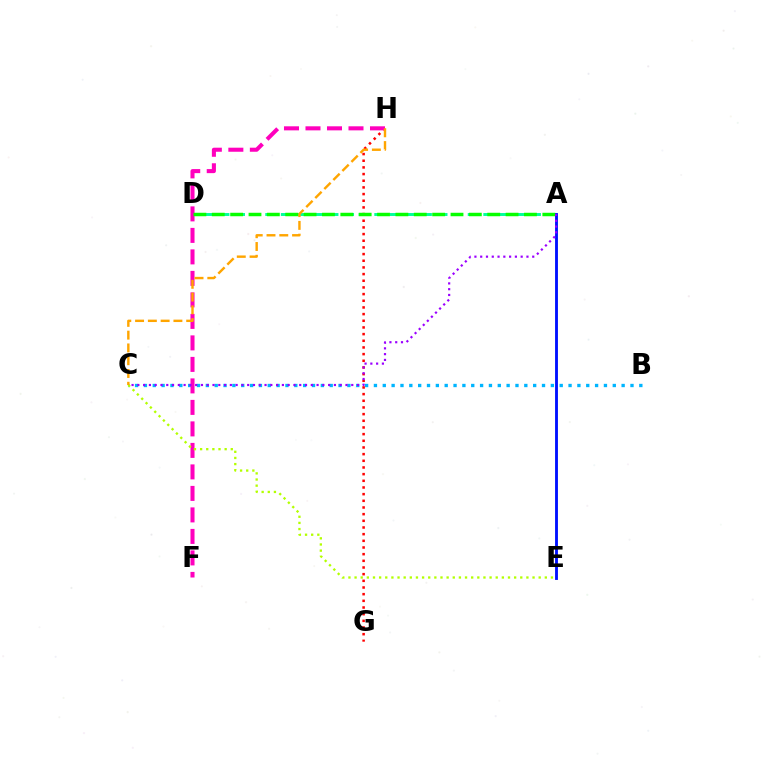{('B', 'C'): [{'color': '#00b5ff', 'line_style': 'dotted', 'thickness': 2.4}], ('G', 'H'): [{'color': '#ff0000', 'line_style': 'dotted', 'thickness': 1.81}], ('A', 'D'): [{'color': '#00ff9d', 'line_style': 'dashed', 'thickness': 2.12}, {'color': '#08ff00', 'line_style': 'dashed', 'thickness': 2.49}], ('A', 'E'): [{'color': '#0010ff', 'line_style': 'solid', 'thickness': 2.06}], ('F', 'H'): [{'color': '#ff00bd', 'line_style': 'dashed', 'thickness': 2.92}], ('C', 'E'): [{'color': '#b3ff00', 'line_style': 'dotted', 'thickness': 1.67}], ('A', 'C'): [{'color': '#9b00ff', 'line_style': 'dotted', 'thickness': 1.57}], ('C', 'H'): [{'color': '#ffa500', 'line_style': 'dashed', 'thickness': 1.74}]}